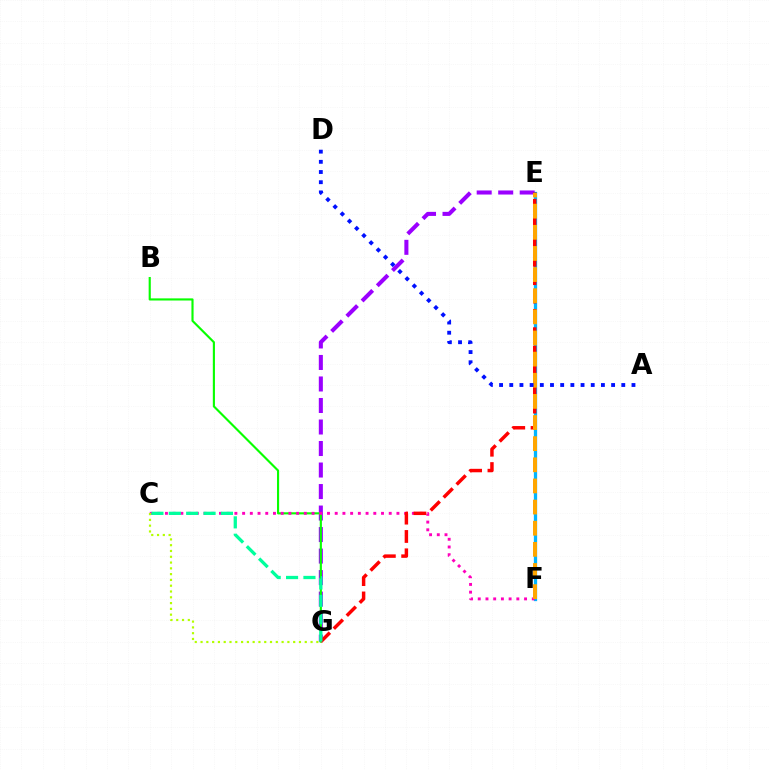{('E', 'G'): [{'color': '#9b00ff', 'line_style': 'dashed', 'thickness': 2.92}, {'color': '#ff0000', 'line_style': 'dashed', 'thickness': 2.49}], ('B', 'G'): [{'color': '#08ff00', 'line_style': 'solid', 'thickness': 1.54}], ('E', 'F'): [{'color': '#00b5ff', 'line_style': 'solid', 'thickness': 2.37}, {'color': '#ffa500', 'line_style': 'dashed', 'thickness': 2.87}], ('C', 'F'): [{'color': '#ff00bd', 'line_style': 'dotted', 'thickness': 2.1}], ('C', 'G'): [{'color': '#b3ff00', 'line_style': 'dotted', 'thickness': 1.57}, {'color': '#00ff9d', 'line_style': 'dashed', 'thickness': 2.36}], ('A', 'D'): [{'color': '#0010ff', 'line_style': 'dotted', 'thickness': 2.77}]}